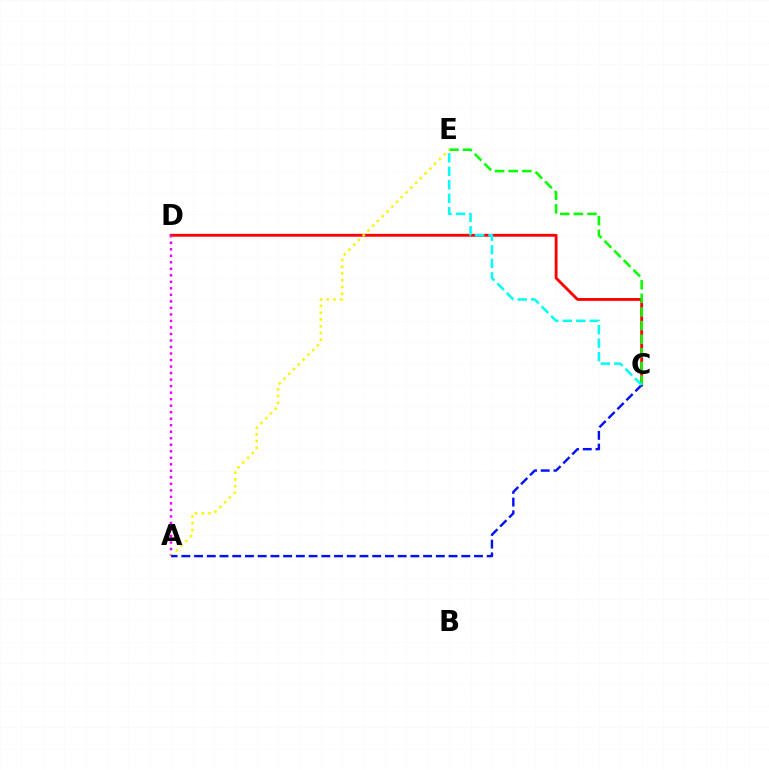{('C', 'D'): [{'color': '#ff0000', 'line_style': 'solid', 'thickness': 2.06}], ('C', 'E'): [{'color': '#08ff00', 'line_style': 'dashed', 'thickness': 1.85}, {'color': '#00fff6', 'line_style': 'dashed', 'thickness': 1.83}], ('A', 'D'): [{'color': '#ee00ff', 'line_style': 'dotted', 'thickness': 1.77}], ('A', 'E'): [{'color': '#fcf500', 'line_style': 'dotted', 'thickness': 1.83}], ('A', 'C'): [{'color': '#0010ff', 'line_style': 'dashed', 'thickness': 1.73}]}